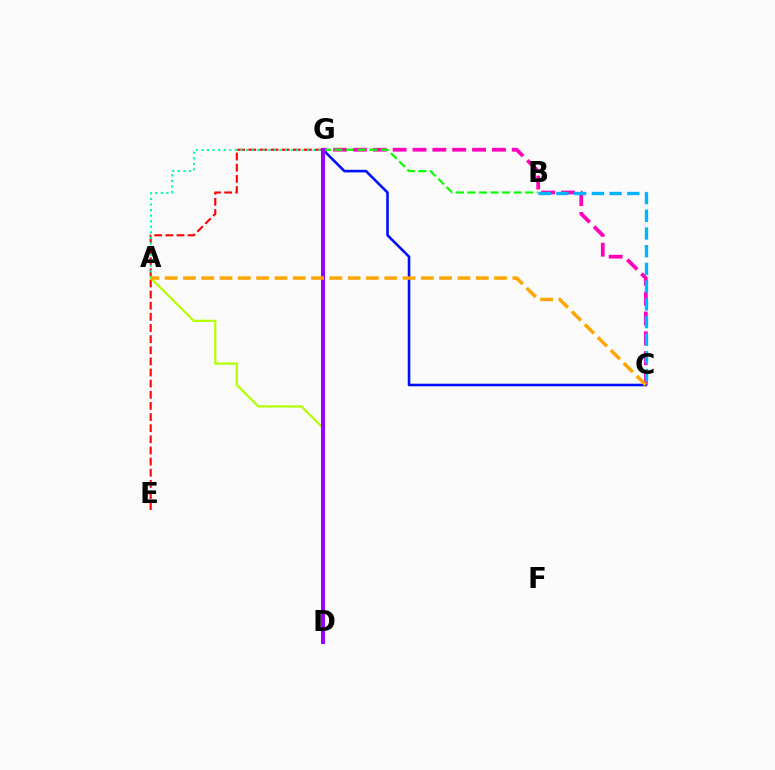{('E', 'G'): [{'color': '#ff0000', 'line_style': 'dashed', 'thickness': 1.51}], ('C', 'G'): [{'color': '#ff00bd', 'line_style': 'dashed', 'thickness': 2.7}, {'color': '#0010ff', 'line_style': 'solid', 'thickness': 1.87}], ('A', 'D'): [{'color': '#b3ff00', 'line_style': 'solid', 'thickness': 1.59}], ('B', 'C'): [{'color': '#00b5ff', 'line_style': 'dashed', 'thickness': 2.41}], ('B', 'G'): [{'color': '#08ff00', 'line_style': 'dashed', 'thickness': 1.57}], ('D', 'G'): [{'color': '#9b00ff', 'line_style': 'solid', 'thickness': 2.89}], ('A', 'G'): [{'color': '#00ff9d', 'line_style': 'dotted', 'thickness': 1.51}], ('A', 'C'): [{'color': '#ffa500', 'line_style': 'dashed', 'thickness': 2.49}]}